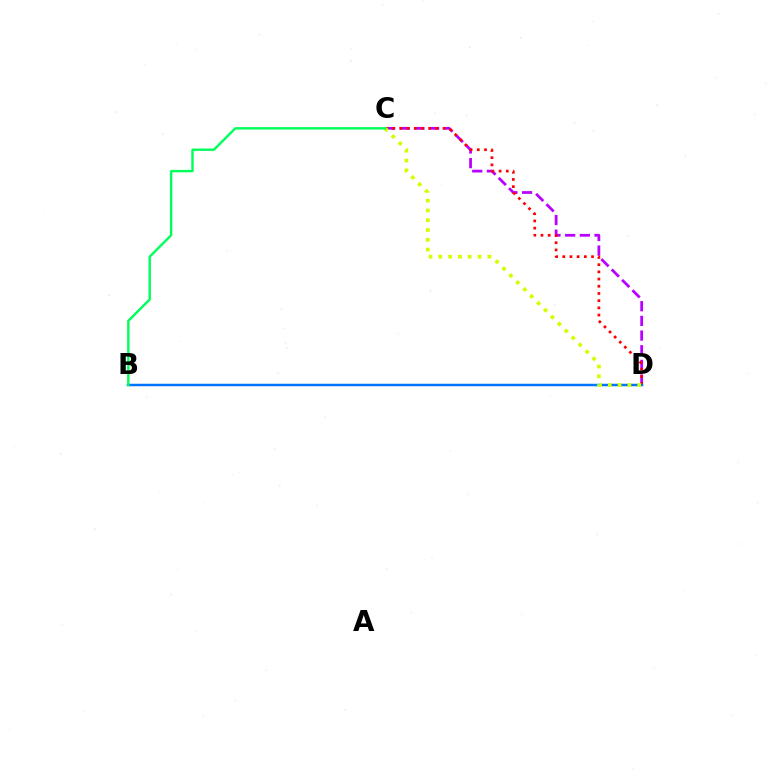{('C', 'D'): [{'color': '#b900ff', 'line_style': 'dashed', 'thickness': 1.99}, {'color': '#ff0000', 'line_style': 'dotted', 'thickness': 1.95}, {'color': '#d1ff00', 'line_style': 'dotted', 'thickness': 2.66}], ('B', 'D'): [{'color': '#0074ff', 'line_style': 'solid', 'thickness': 1.79}], ('B', 'C'): [{'color': '#00ff5c', 'line_style': 'solid', 'thickness': 1.73}]}